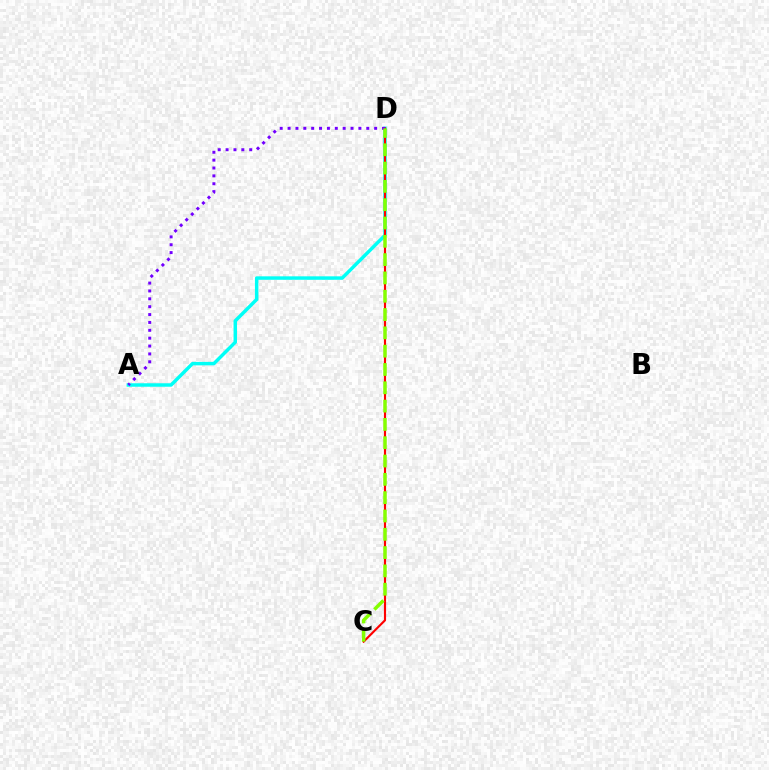{('A', 'D'): [{'color': '#00fff6', 'line_style': 'solid', 'thickness': 2.49}, {'color': '#7200ff', 'line_style': 'dotted', 'thickness': 2.14}], ('C', 'D'): [{'color': '#ff0000', 'line_style': 'solid', 'thickness': 1.55}, {'color': '#84ff00', 'line_style': 'dashed', 'thickness': 2.49}]}